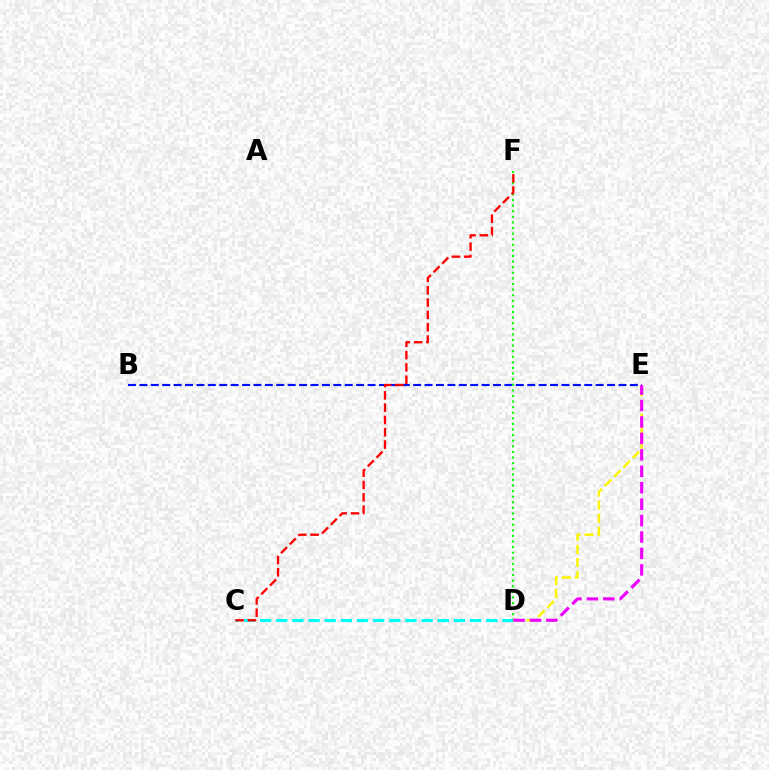{('B', 'E'): [{'color': '#0010ff', 'line_style': 'dashed', 'thickness': 1.55}], ('C', 'D'): [{'color': '#00fff6', 'line_style': 'dashed', 'thickness': 2.19}], ('D', 'F'): [{'color': '#08ff00', 'line_style': 'dotted', 'thickness': 1.52}], ('C', 'F'): [{'color': '#ff0000', 'line_style': 'dashed', 'thickness': 1.67}], ('D', 'E'): [{'color': '#fcf500', 'line_style': 'dashed', 'thickness': 1.78}, {'color': '#ee00ff', 'line_style': 'dashed', 'thickness': 2.23}]}